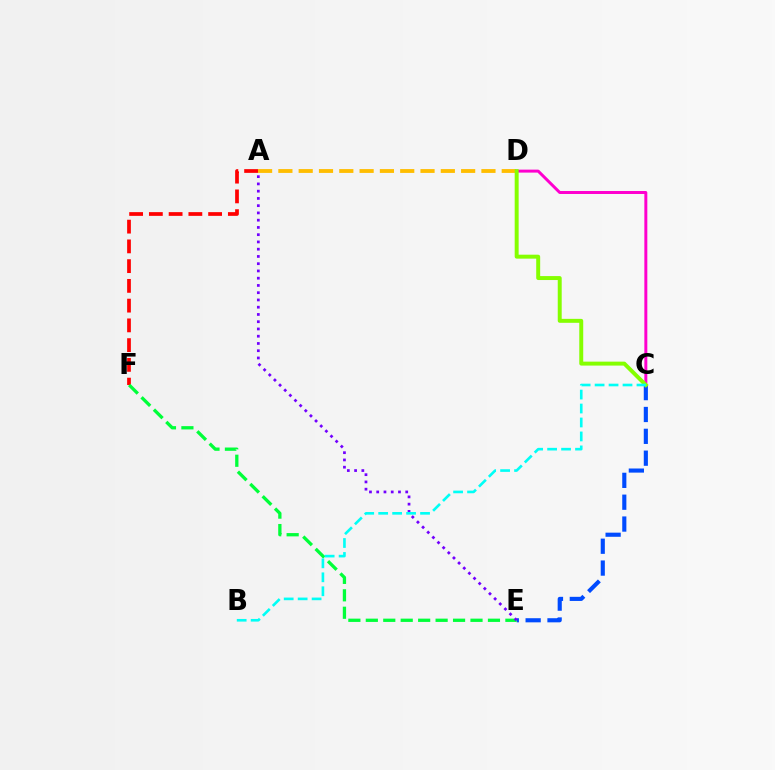{('A', 'D'): [{'color': '#ffbd00', 'line_style': 'dashed', 'thickness': 2.76}], ('C', 'E'): [{'color': '#004bff', 'line_style': 'dashed', 'thickness': 2.97}], ('A', 'F'): [{'color': '#ff0000', 'line_style': 'dashed', 'thickness': 2.68}], ('E', 'F'): [{'color': '#00ff39', 'line_style': 'dashed', 'thickness': 2.37}], ('C', 'D'): [{'color': '#ff00cf', 'line_style': 'solid', 'thickness': 2.14}, {'color': '#84ff00', 'line_style': 'solid', 'thickness': 2.85}], ('A', 'E'): [{'color': '#7200ff', 'line_style': 'dotted', 'thickness': 1.97}], ('B', 'C'): [{'color': '#00fff6', 'line_style': 'dashed', 'thickness': 1.9}]}